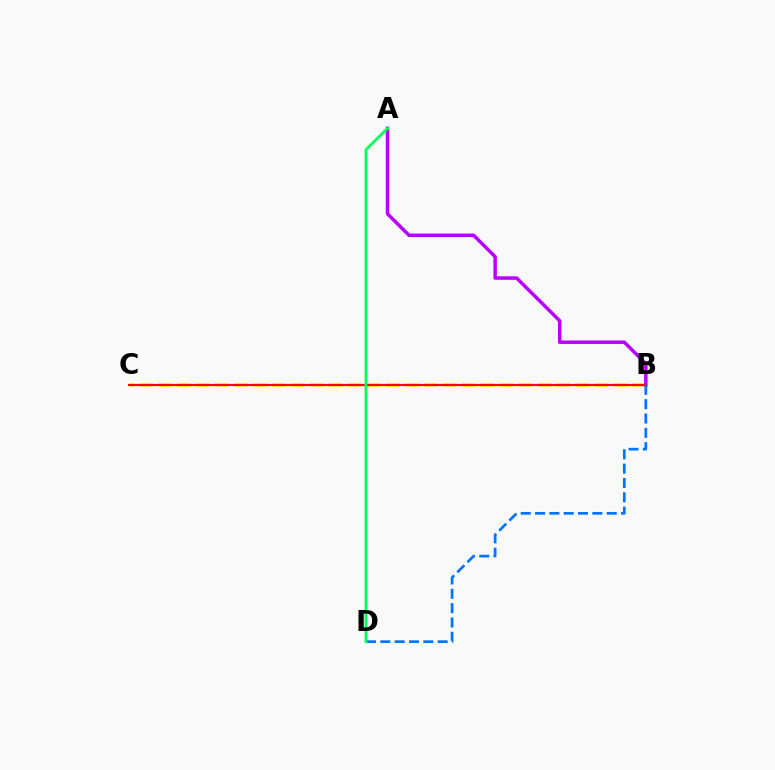{('B', 'C'): [{'color': '#d1ff00', 'line_style': 'dashed', 'thickness': 2.58}, {'color': '#ff0000', 'line_style': 'solid', 'thickness': 1.56}], ('A', 'B'): [{'color': '#b900ff', 'line_style': 'solid', 'thickness': 2.5}], ('B', 'D'): [{'color': '#0074ff', 'line_style': 'dashed', 'thickness': 1.95}], ('A', 'D'): [{'color': '#00ff5c', 'line_style': 'solid', 'thickness': 1.98}]}